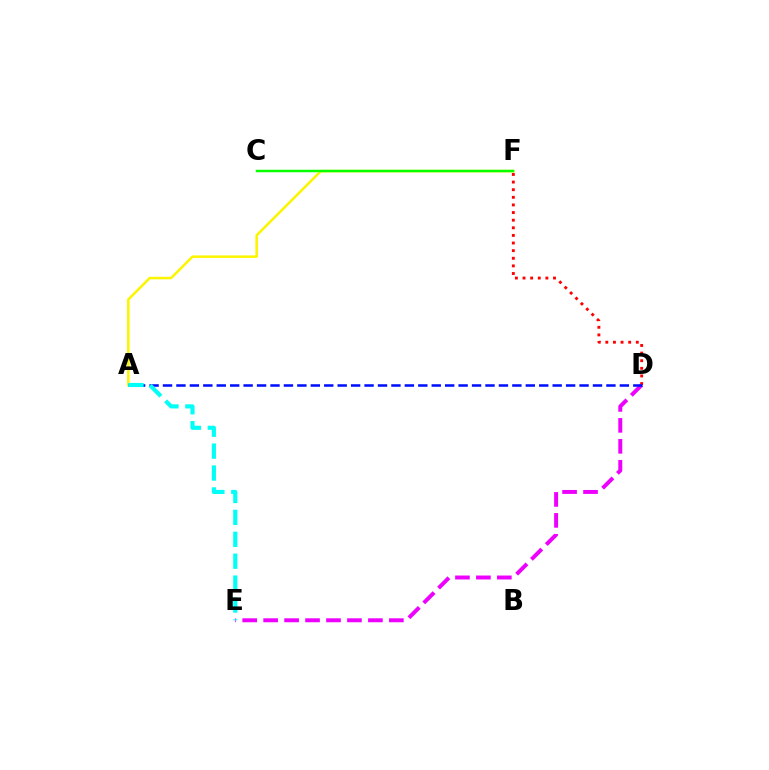{('D', 'F'): [{'color': '#ff0000', 'line_style': 'dotted', 'thickness': 2.07}], ('A', 'F'): [{'color': '#fcf500', 'line_style': 'solid', 'thickness': 1.82}], ('D', 'E'): [{'color': '#ee00ff', 'line_style': 'dashed', 'thickness': 2.85}], ('A', 'D'): [{'color': '#0010ff', 'line_style': 'dashed', 'thickness': 1.83}], ('A', 'E'): [{'color': '#00fff6', 'line_style': 'dashed', 'thickness': 2.98}], ('C', 'F'): [{'color': '#08ff00', 'line_style': 'solid', 'thickness': 1.79}]}